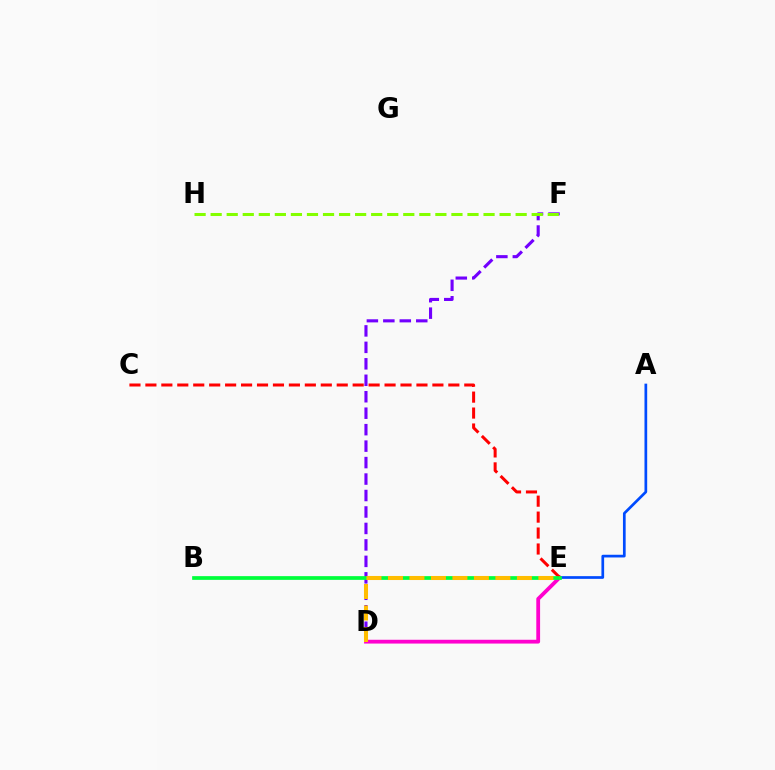{('D', 'E'): [{'color': '#ff00cf', 'line_style': 'solid', 'thickness': 2.73}, {'color': '#ffbd00', 'line_style': 'dashed', 'thickness': 2.92}], ('D', 'F'): [{'color': '#7200ff', 'line_style': 'dashed', 'thickness': 2.24}], ('A', 'E'): [{'color': '#004bff', 'line_style': 'solid', 'thickness': 1.95}], ('F', 'H'): [{'color': '#84ff00', 'line_style': 'dashed', 'thickness': 2.18}], ('B', 'E'): [{'color': '#00fff6', 'line_style': 'solid', 'thickness': 1.63}, {'color': '#00ff39', 'line_style': 'solid', 'thickness': 2.66}], ('C', 'E'): [{'color': '#ff0000', 'line_style': 'dashed', 'thickness': 2.17}]}